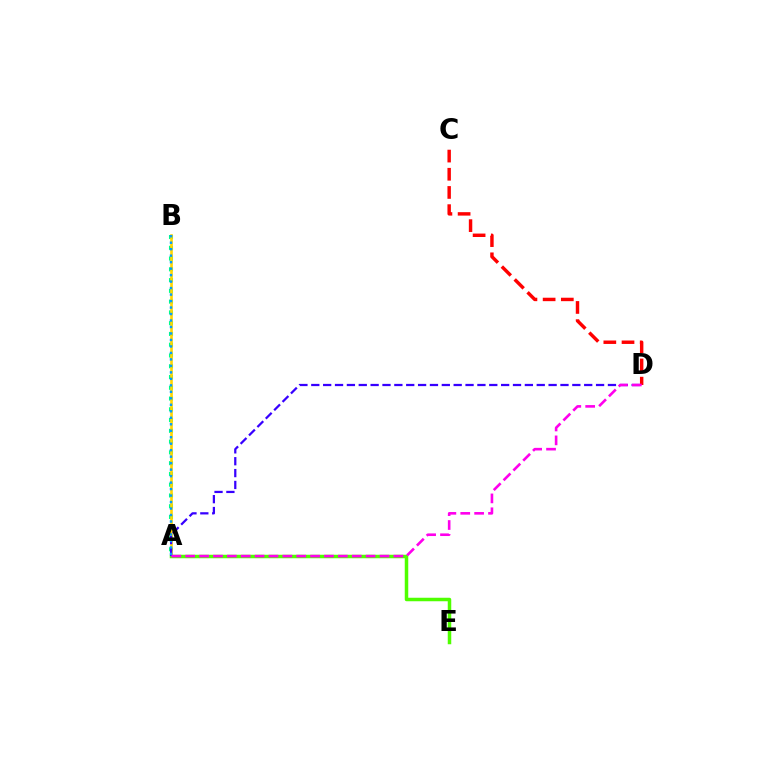{('A', 'B'): [{'color': '#00ff86', 'line_style': 'dotted', 'thickness': 2.93}, {'color': '#ffd500', 'line_style': 'solid', 'thickness': 1.91}, {'color': '#009eff', 'line_style': 'dotted', 'thickness': 1.76}], ('A', 'E'): [{'color': '#4fff00', 'line_style': 'solid', 'thickness': 2.52}], ('C', 'D'): [{'color': '#ff0000', 'line_style': 'dashed', 'thickness': 2.47}], ('A', 'D'): [{'color': '#3700ff', 'line_style': 'dashed', 'thickness': 1.61}, {'color': '#ff00ed', 'line_style': 'dashed', 'thickness': 1.89}]}